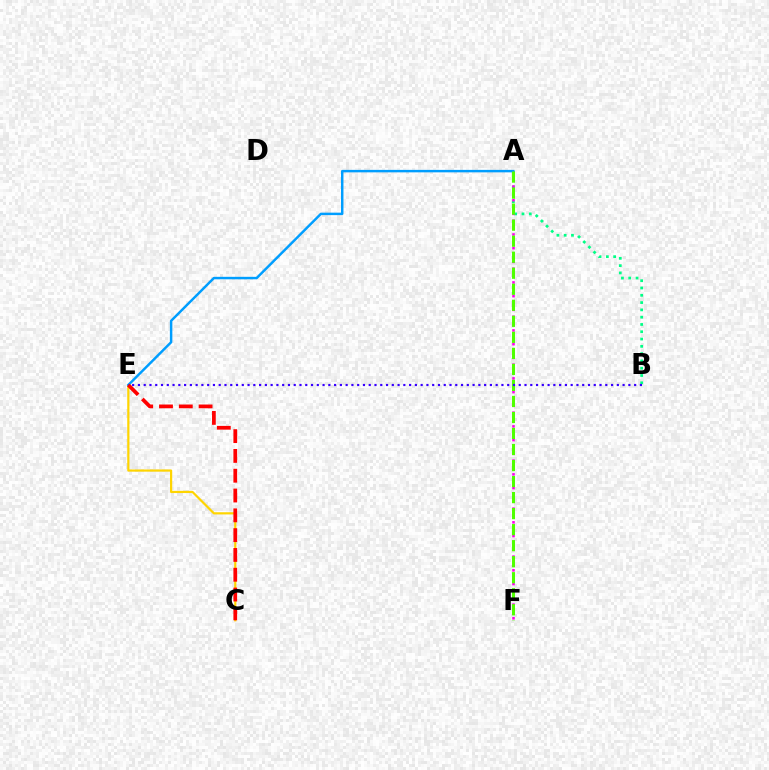{('C', 'E'): [{'color': '#ffd500', 'line_style': 'solid', 'thickness': 1.58}, {'color': '#ff0000', 'line_style': 'dashed', 'thickness': 2.69}], ('A', 'B'): [{'color': '#00ff86', 'line_style': 'dotted', 'thickness': 1.98}], ('A', 'F'): [{'color': '#ff00ed', 'line_style': 'dotted', 'thickness': 1.86}, {'color': '#4fff00', 'line_style': 'dashed', 'thickness': 2.18}], ('A', 'E'): [{'color': '#009eff', 'line_style': 'solid', 'thickness': 1.77}], ('B', 'E'): [{'color': '#3700ff', 'line_style': 'dotted', 'thickness': 1.57}]}